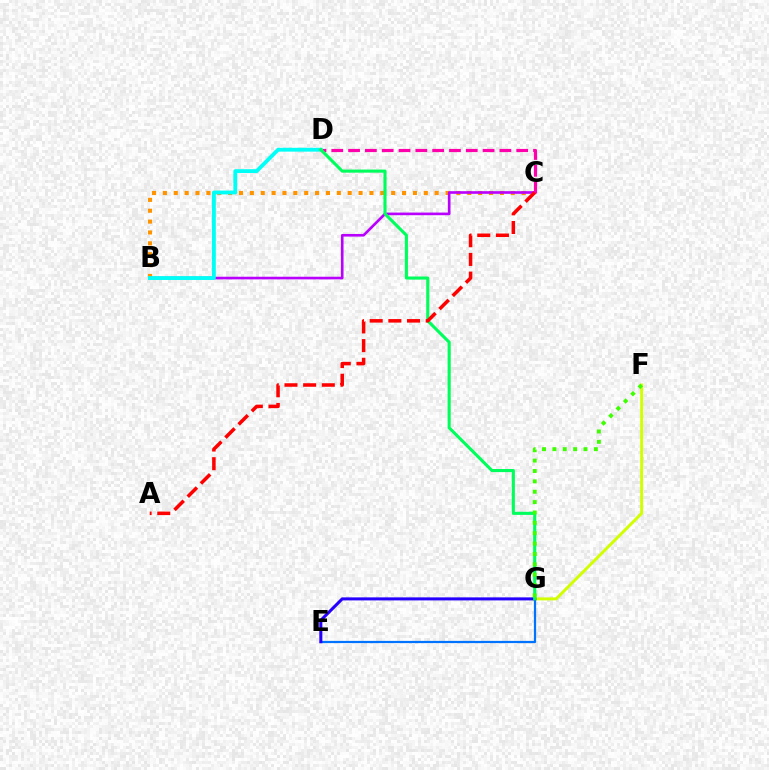{('F', 'G'): [{'color': '#d1ff00', 'line_style': 'solid', 'thickness': 2.12}, {'color': '#3dff00', 'line_style': 'dotted', 'thickness': 2.82}], ('B', 'C'): [{'color': '#ff9400', 'line_style': 'dotted', 'thickness': 2.95}, {'color': '#b900ff', 'line_style': 'solid', 'thickness': 1.9}], ('C', 'D'): [{'color': '#ff00ac', 'line_style': 'dashed', 'thickness': 2.28}], ('E', 'G'): [{'color': '#0074ff', 'line_style': 'solid', 'thickness': 1.6}, {'color': '#2500ff', 'line_style': 'solid', 'thickness': 2.19}], ('B', 'D'): [{'color': '#00fff6', 'line_style': 'solid', 'thickness': 2.76}], ('D', 'G'): [{'color': '#00ff5c', 'line_style': 'solid', 'thickness': 2.24}], ('A', 'C'): [{'color': '#ff0000', 'line_style': 'dashed', 'thickness': 2.54}]}